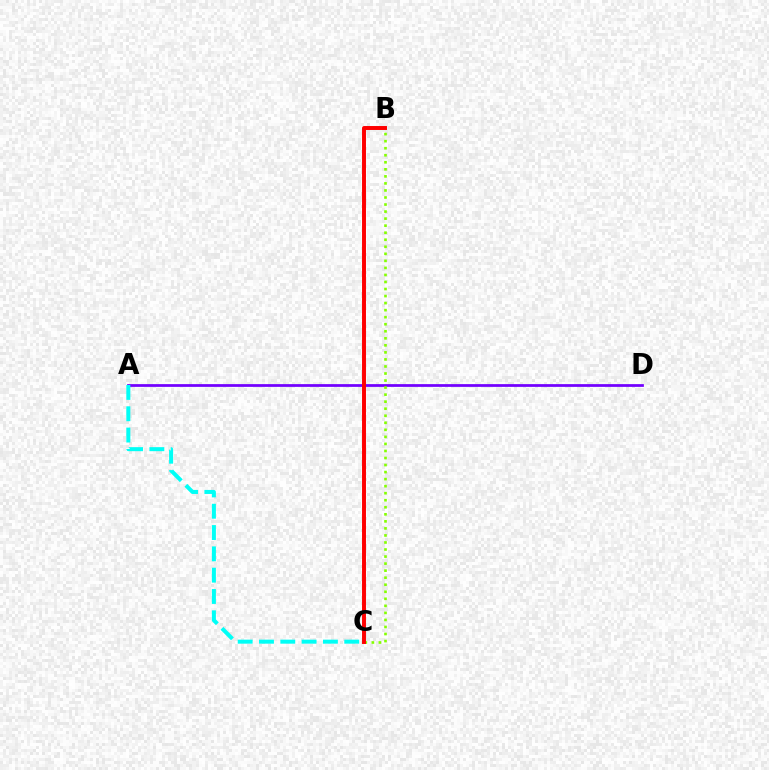{('A', 'D'): [{'color': '#7200ff', 'line_style': 'solid', 'thickness': 1.98}], ('A', 'C'): [{'color': '#00fff6', 'line_style': 'dashed', 'thickness': 2.9}], ('B', 'C'): [{'color': '#84ff00', 'line_style': 'dotted', 'thickness': 1.91}, {'color': '#ff0000', 'line_style': 'solid', 'thickness': 2.84}]}